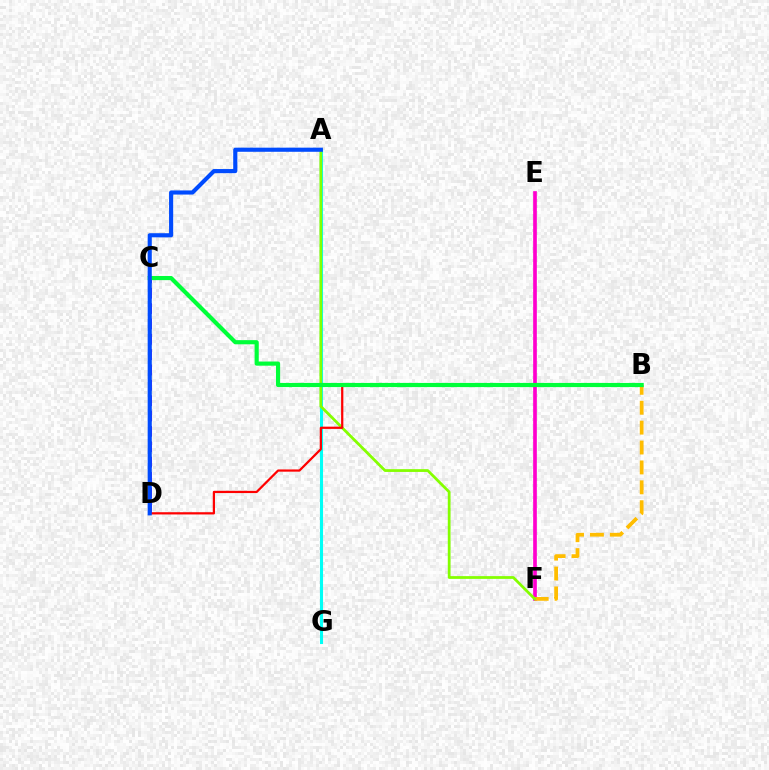{('A', 'G'): [{'color': '#00fff6', 'line_style': 'solid', 'thickness': 2.21}], ('E', 'F'): [{'color': '#ff00cf', 'line_style': 'solid', 'thickness': 2.64}], ('B', 'F'): [{'color': '#ffbd00', 'line_style': 'dashed', 'thickness': 2.7}], ('C', 'D'): [{'color': '#7200ff', 'line_style': 'dashed', 'thickness': 2.09}], ('A', 'F'): [{'color': '#84ff00', 'line_style': 'solid', 'thickness': 1.99}], ('B', 'D'): [{'color': '#ff0000', 'line_style': 'solid', 'thickness': 1.61}], ('B', 'C'): [{'color': '#00ff39', 'line_style': 'solid', 'thickness': 2.99}], ('A', 'D'): [{'color': '#004bff', 'line_style': 'solid', 'thickness': 2.97}]}